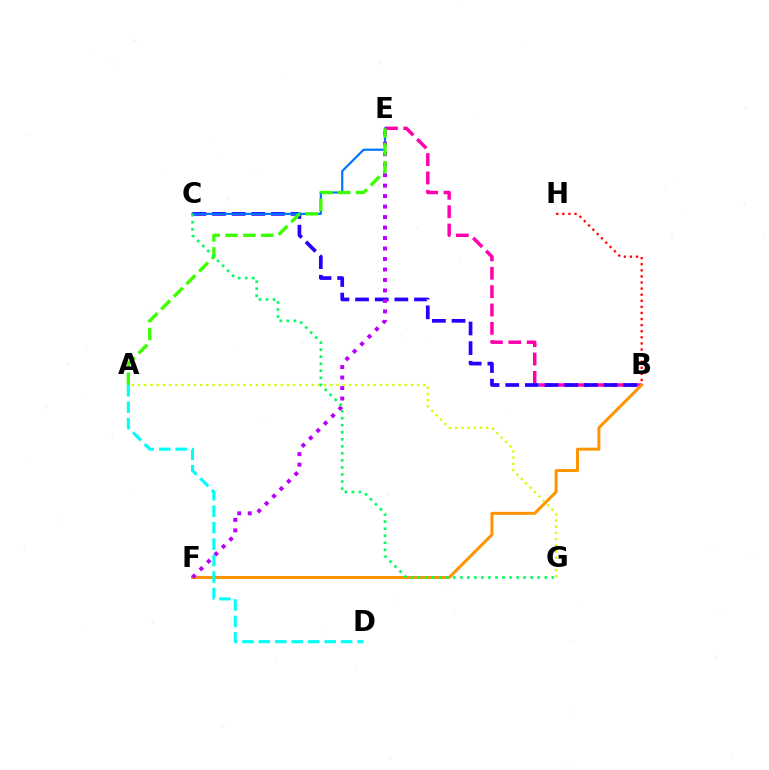{('B', 'E'): [{'color': '#ff00ac', 'line_style': 'dashed', 'thickness': 2.5}], ('B', 'C'): [{'color': '#2500ff', 'line_style': 'dashed', 'thickness': 2.67}], ('B', 'H'): [{'color': '#ff0000', 'line_style': 'dotted', 'thickness': 1.66}], ('B', 'F'): [{'color': '#ff9400', 'line_style': 'solid', 'thickness': 2.14}], ('C', 'E'): [{'color': '#0074ff', 'line_style': 'solid', 'thickness': 1.55}], ('E', 'F'): [{'color': '#b900ff', 'line_style': 'dotted', 'thickness': 2.85}], ('A', 'E'): [{'color': '#3dff00', 'line_style': 'dashed', 'thickness': 2.43}], ('A', 'G'): [{'color': '#d1ff00', 'line_style': 'dotted', 'thickness': 1.69}], ('A', 'D'): [{'color': '#00fff6', 'line_style': 'dashed', 'thickness': 2.23}], ('C', 'G'): [{'color': '#00ff5c', 'line_style': 'dotted', 'thickness': 1.91}]}